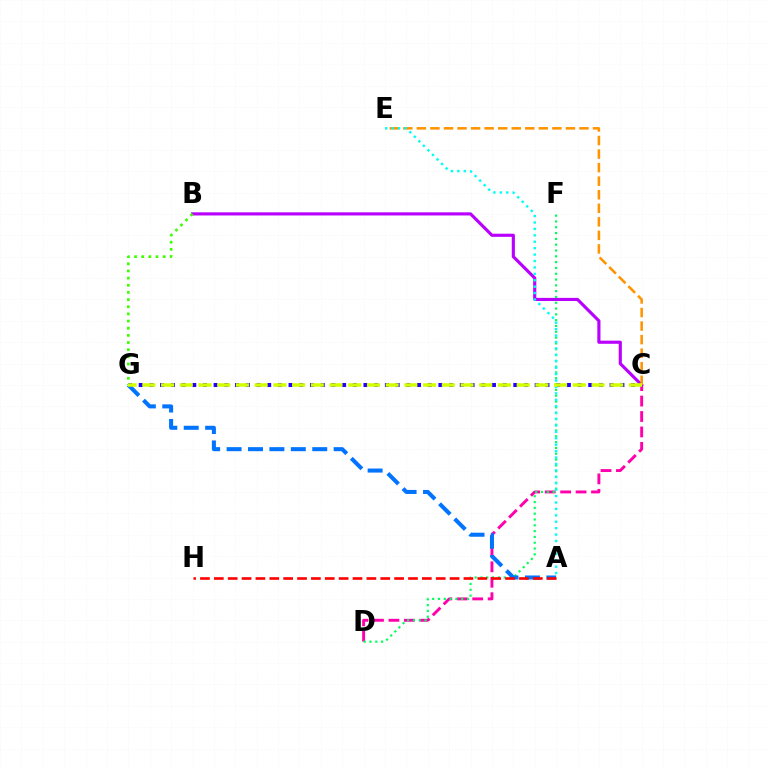{('C', 'D'): [{'color': '#ff00ac', 'line_style': 'dashed', 'thickness': 2.1}], ('B', 'C'): [{'color': '#b900ff', 'line_style': 'solid', 'thickness': 2.26}], ('D', 'F'): [{'color': '#00ff5c', 'line_style': 'dotted', 'thickness': 1.58}], ('C', 'G'): [{'color': '#2500ff', 'line_style': 'dotted', 'thickness': 2.91}, {'color': '#d1ff00', 'line_style': 'dashed', 'thickness': 2.54}], ('C', 'E'): [{'color': '#ff9400', 'line_style': 'dashed', 'thickness': 1.84}], ('A', 'E'): [{'color': '#00fff6', 'line_style': 'dotted', 'thickness': 1.74}], ('A', 'G'): [{'color': '#0074ff', 'line_style': 'dashed', 'thickness': 2.91}], ('B', 'G'): [{'color': '#3dff00', 'line_style': 'dotted', 'thickness': 1.94}], ('A', 'H'): [{'color': '#ff0000', 'line_style': 'dashed', 'thickness': 1.88}]}